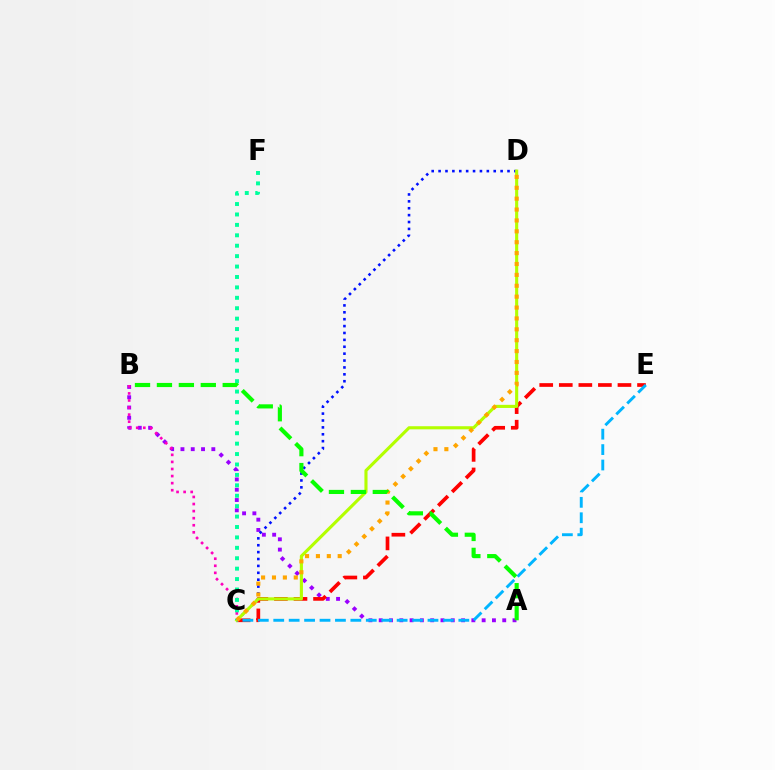{('A', 'B'): [{'color': '#9b00ff', 'line_style': 'dotted', 'thickness': 2.8}, {'color': '#08ff00', 'line_style': 'dashed', 'thickness': 2.98}], ('C', 'E'): [{'color': '#ff0000', 'line_style': 'dashed', 'thickness': 2.66}, {'color': '#00b5ff', 'line_style': 'dashed', 'thickness': 2.1}], ('B', 'C'): [{'color': '#ff00bd', 'line_style': 'dotted', 'thickness': 1.92}], ('C', 'D'): [{'color': '#0010ff', 'line_style': 'dotted', 'thickness': 1.87}, {'color': '#b3ff00', 'line_style': 'solid', 'thickness': 2.24}, {'color': '#ffa500', 'line_style': 'dotted', 'thickness': 2.96}], ('C', 'F'): [{'color': '#00ff9d', 'line_style': 'dotted', 'thickness': 2.83}]}